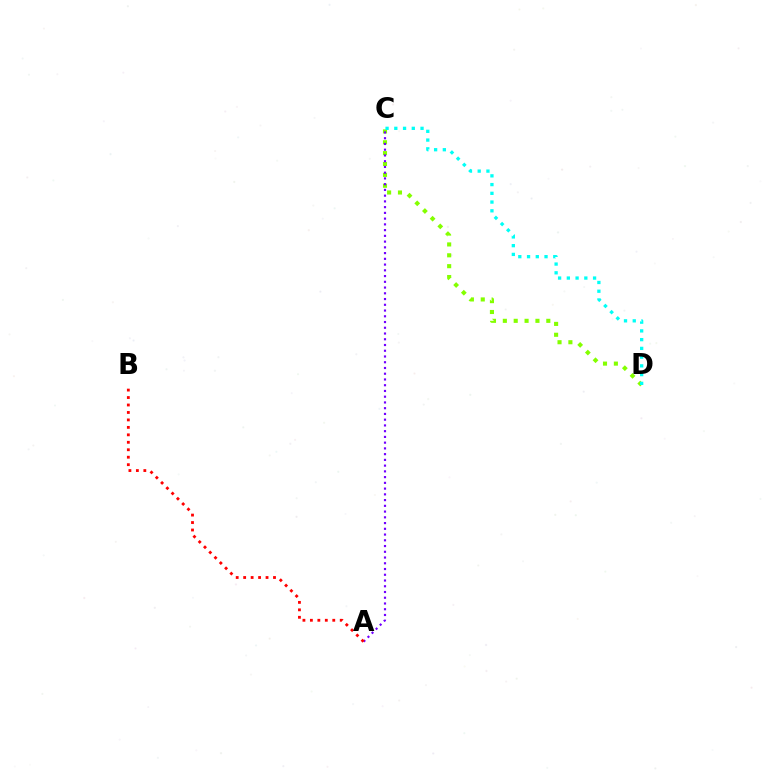{('C', 'D'): [{'color': '#84ff00', 'line_style': 'dotted', 'thickness': 2.95}, {'color': '#00fff6', 'line_style': 'dotted', 'thickness': 2.37}], ('A', 'C'): [{'color': '#7200ff', 'line_style': 'dotted', 'thickness': 1.56}], ('A', 'B'): [{'color': '#ff0000', 'line_style': 'dotted', 'thickness': 2.03}]}